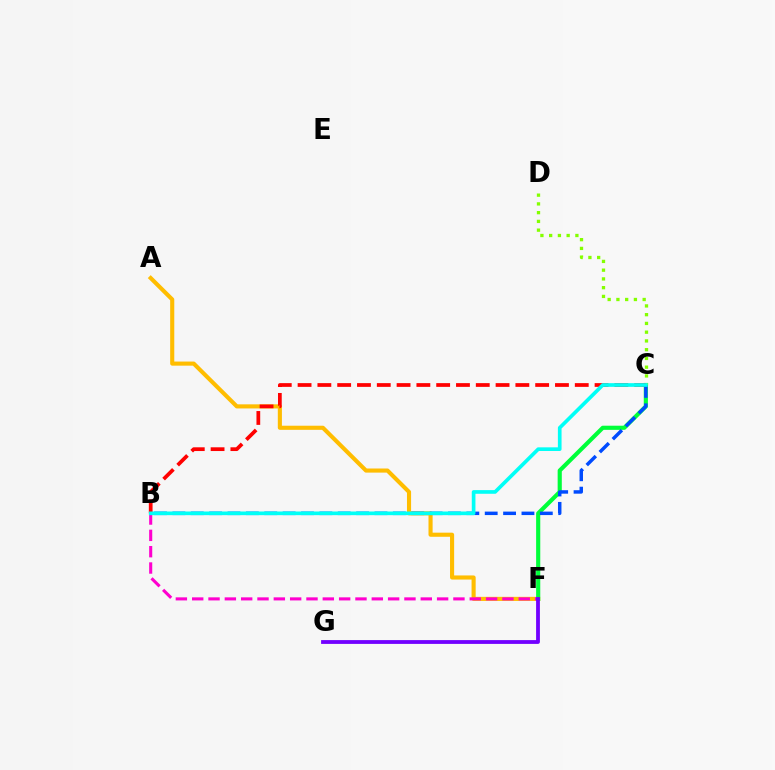{('A', 'F'): [{'color': '#ffbd00', 'line_style': 'solid', 'thickness': 2.96}], ('C', 'F'): [{'color': '#00ff39', 'line_style': 'solid', 'thickness': 2.98}], ('B', 'F'): [{'color': '#ff00cf', 'line_style': 'dashed', 'thickness': 2.22}], ('F', 'G'): [{'color': '#7200ff', 'line_style': 'solid', 'thickness': 2.74}], ('C', 'D'): [{'color': '#84ff00', 'line_style': 'dotted', 'thickness': 2.38}], ('B', 'C'): [{'color': '#ff0000', 'line_style': 'dashed', 'thickness': 2.69}, {'color': '#004bff', 'line_style': 'dashed', 'thickness': 2.5}, {'color': '#00fff6', 'line_style': 'solid', 'thickness': 2.64}]}